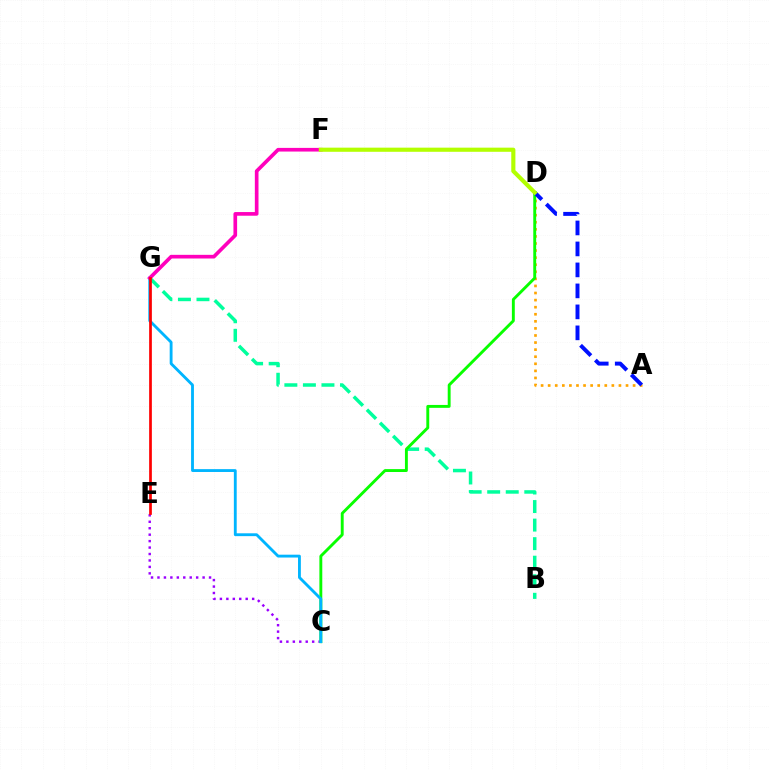{('C', 'E'): [{'color': '#9b00ff', 'line_style': 'dotted', 'thickness': 1.75}], ('A', 'D'): [{'color': '#ffa500', 'line_style': 'dotted', 'thickness': 1.92}, {'color': '#0010ff', 'line_style': 'dashed', 'thickness': 2.85}], ('B', 'G'): [{'color': '#00ff9d', 'line_style': 'dashed', 'thickness': 2.52}], ('C', 'D'): [{'color': '#08ff00', 'line_style': 'solid', 'thickness': 2.09}], ('C', 'G'): [{'color': '#00b5ff', 'line_style': 'solid', 'thickness': 2.05}], ('F', 'G'): [{'color': '#ff00bd', 'line_style': 'solid', 'thickness': 2.64}], ('E', 'G'): [{'color': '#ff0000', 'line_style': 'solid', 'thickness': 1.95}], ('D', 'F'): [{'color': '#b3ff00', 'line_style': 'solid', 'thickness': 2.98}]}